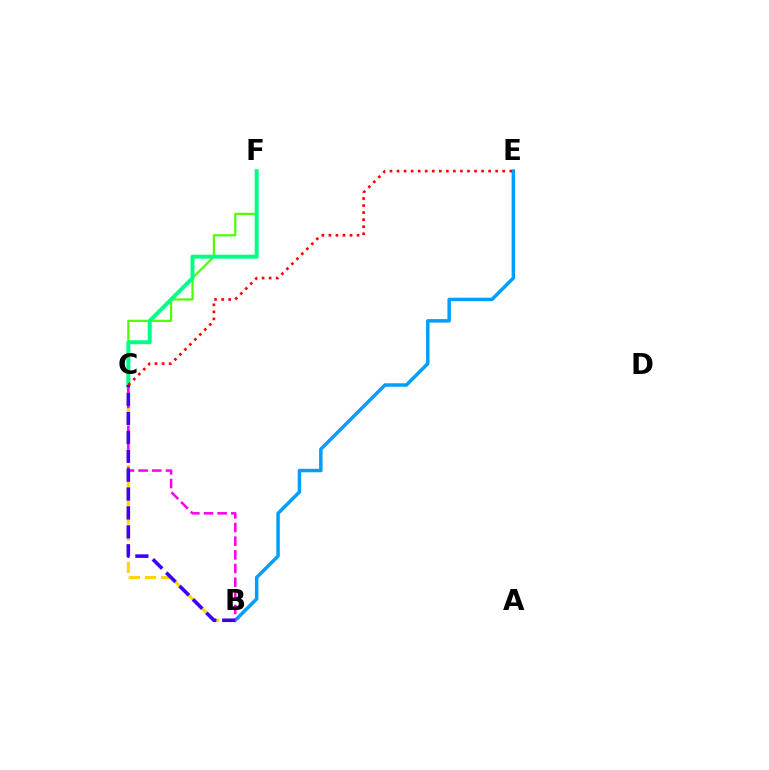{('B', 'E'): [{'color': '#009eff', 'line_style': 'solid', 'thickness': 2.5}], ('C', 'F'): [{'color': '#4fff00', 'line_style': 'solid', 'thickness': 1.6}, {'color': '#00ff86', 'line_style': 'solid', 'thickness': 2.85}], ('B', 'C'): [{'color': '#ffd500', 'line_style': 'dashed', 'thickness': 2.19}, {'color': '#ff00ed', 'line_style': 'dashed', 'thickness': 1.86}, {'color': '#3700ff', 'line_style': 'dashed', 'thickness': 2.57}], ('C', 'E'): [{'color': '#ff0000', 'line_style': 'dotted', 'thickness': 1.91}]}